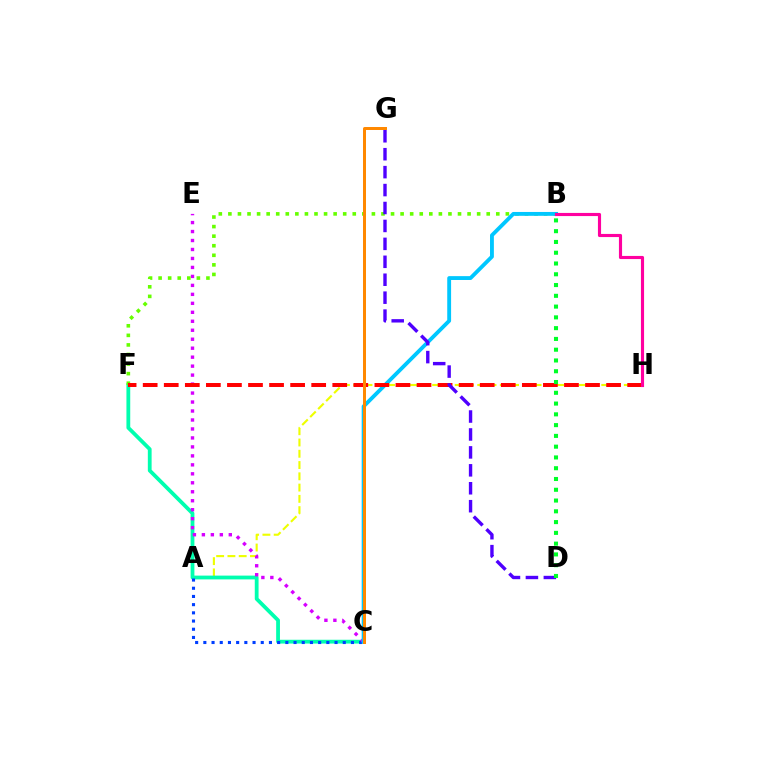{('A', 'H'): [{'color': '#eeff00', 'line_style': 'dashed', 'thickness': 1.53}], ('C', 'F'): [{'color': '#00ffaf', 'line_style': 'solid', 'thickness': 2.73}], ('A', 'C'): [{'color': '#003fff', 'line_style': 'dotted', 'thickness': 2.23}], ('C', 'E'): [{'color': '#d600ff', 'line_style': 'dotted', 'thickness': 2.44}], ('B', 'F'): [{'color': '#66ff00', 'line_style': 'dotted', 'thickness': 2.6}], ('B', 'C'): [{'color': '#00c7ff', 'line_style': 'solid', 'thickness': 2.78}], ('F', 'H'): [{'color': '#ff0000', 'line_style': 'dashed', 'thickness': 2.86}], ('D', 'G'): [{'color': '#4f00ff', 'line_style': 'dashed', 'thickness': 2.44}], ('C', 'G'): [{'color': '#ff8800', 'line_style': 'solid', 'thickness': 2.15}], ('B', 'H'): [{'color': '#ff00a0', 'line_style': 'solid', 'thickness': 2.26}], ('B', 'D'): [{'color': '#00ff27', 'line_style': 'dotted', 'thickness': 2.93}]}